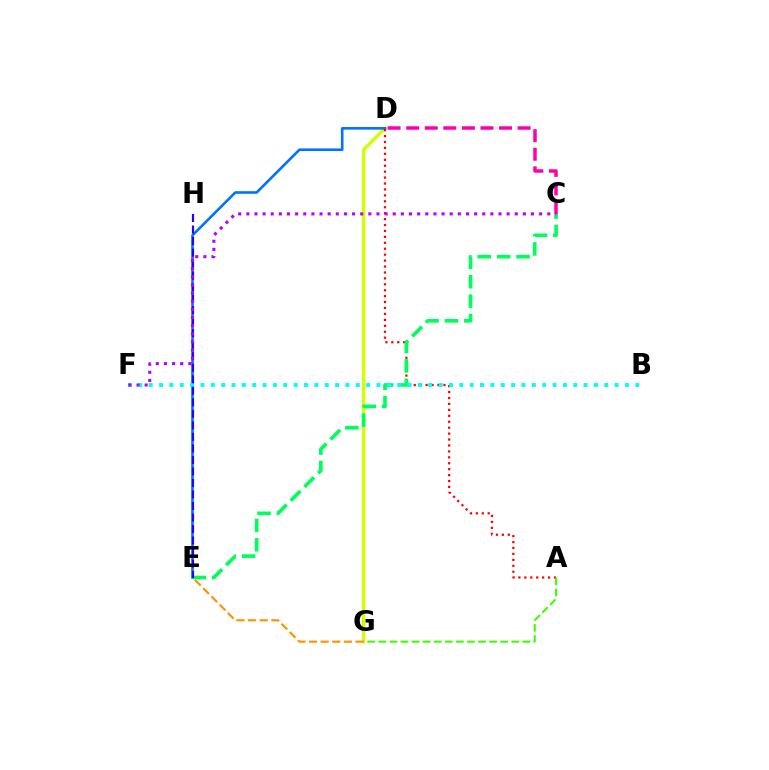{('D', 'G'): [{'color': '#d1ff00', 'line_style': 'solid', 'thickness': 2.45}], ('D', 'E'): [{'color': '#0074ff', 'line_style': 'solid', 'thickness': 1.88}], ('A', 'D'): [{'color': '#ff0000', 'line_style': 'dotted', 'thickness': 1.61}], ('C', 'E'): [{'color': '#00ff5c', 'line_style': 'dashed', 'thickness': 2.64}], ('B', 'F'): [{'color': '#00fff6', 'line_style': 'dotted', 'thickness': 2.81}], ('C', 'D'): [{'color': '#ff00ac', 'line_style': 'dashed', 'thickness': 2.52}], ('E', 'H'): [{'color': '#2500ff', 'line_style': 'dashed', 'thickness': 1.56}], ('A', 'G'): [{'color': '#3dff00', 'line_style': 'dashed', 'thickness': 1.5}], ('C', 'F'): [{'color': '#b900ff', 'line_style': 'dotted', 'thickness': 2.21}], ('E', 'G'): [{'color': '#ff9400', 'line_style': 'dashed', 'thickness': 1.58}]}